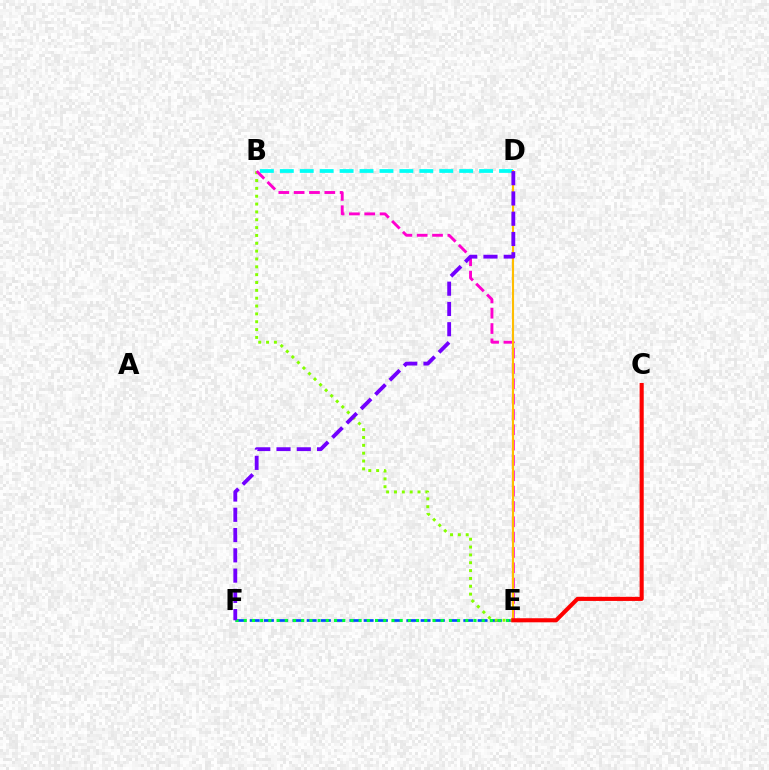{('B', 'D'): [{'color': '#00fff6', 'line_style': 'dashed', 'thickness': 2.71}], ('E', 'F'): [{'color': '#004bff', 'line_style': 'dashed', 'thickness': 1.93}, {'color': '#00ff39', 'line_style': 'dotted', 'thickness': 2.23}], ('B', 'E'): [{'color': '#84ff00', 'line_style': 'dotted', 'thickness': 2.13}, {'color': '#ff00cf', 'line_style': 'dashed', 'thickness': 2.08}], ('D', 'E'): [{'color': '#ffbd00', 'line_style': 'solid', 'thickness': 1.53}], ('C', 'E'): [{'color': '#ff0000', 'line_style': 'solid', 'thickness': 2.94}], ('D', 'F'): [{'color': '#7200ff', 'line_style': 'dashed', 'thickness': 2.75}]}